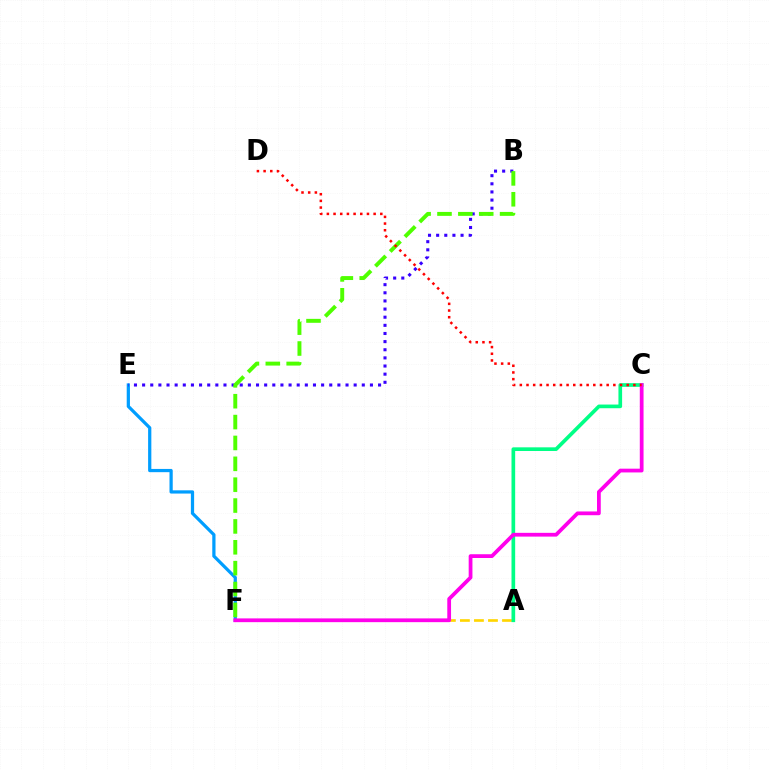{('A', 'F'): [{'color': '#ffd500', 'line_style': 'dashed', 'thickness': 1.91}], ('E', 'F'): [{'color': '#009eff', 'line_style': 'solid', 'thickness': 2.33}], ('A', 'C'): [{'color': '#00ff86', 'line_style': 'solid', 'thickness': 2.65}], ('C', 'F'): [{'color': '#ff00ed', 'line_style': 'solid', 'thickness': 2.71}], ('B', 'E'): [{'color': '#3700ff', 'line_style': 'dotted', 'thickness': 2.21}], ('B', 'F'): [{'color': '#4fff00', 'line_style': 'dashed', 'thickness': 2.83}], ('C', 'D'): [{'color': '#ff0000', 'line_style': 'dotted', 'thickness': 1.81}]}